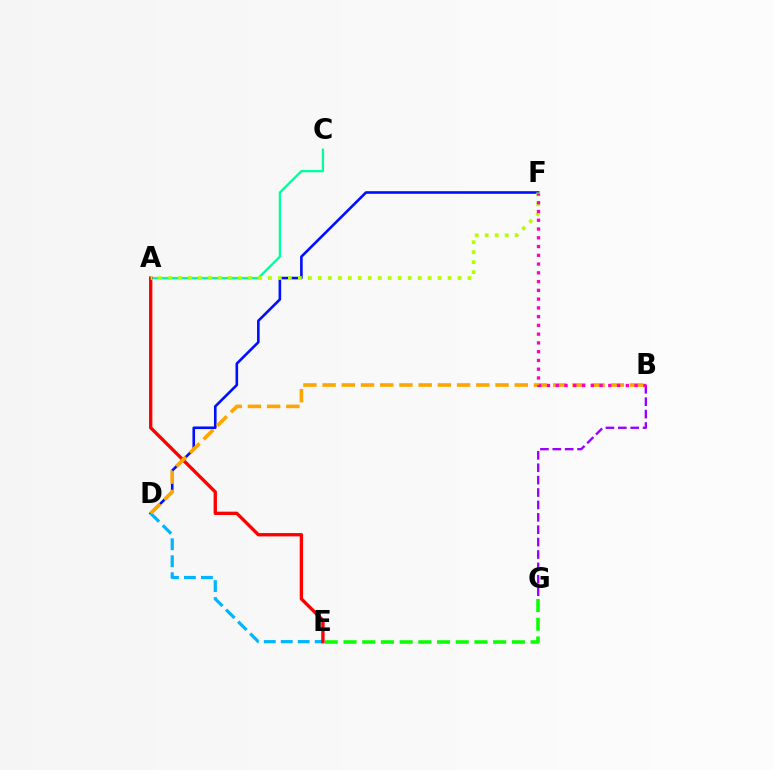{('A', 'C'): [{'color': '#00ff9d', 'line_style': 'solid', 'thickness': 1.65}], ('E', 'G'): [{'color': '#08ff00', 'line_style': 'dashed', 'thickness': 2.54}], ('D', 'F'): [{'color': '#0010ff', 'line_style': 'solid', 'thickness': 1.88}], ('D', 'E'): [{'color': '#00b5ff', 'line_style': 'dashed', 'thickness': 2.31}], ('A', 'E'): [{'color': '#ff0000', 'line_style': 'solid', 'thickness': 2.4}], ('B', 'D'): [{'color': '#ffa500', 'line_style': 'dashed', 'thickness': 2.61}], ('A', 'F'): [{'color': '#b3ff00', 'line_style': 'dotted', 'thickness': 2.71}], ('B', 'G'): [{'color': '#9b00ff', 'line_style': 'dashed', 'thickness': 1.68}], ('B', 'F'): [{'color': '#ff00bd', 'line_style': 'dotted', 'thickness': 2.38}]}